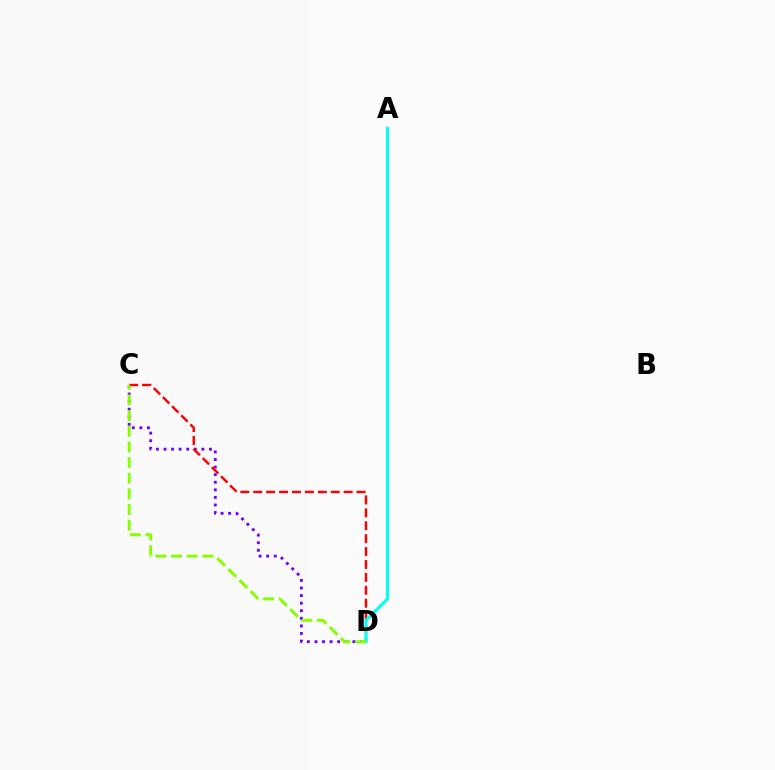{('C', 'D'): [{'color': '#7200ff', 'line_style': 'dotted', 'thickness': 2.06}, {'color': '#ff0000', 'line_style': 'dashed', 'thickness': 1.75}, {'color': '#84ff00', 'line_style': 'dashed', 'thickness': 2.13}], ('A', 'D'): [{'color': '#00fff6', 'line_style': 'solid', 'thickness': 2.19}]}